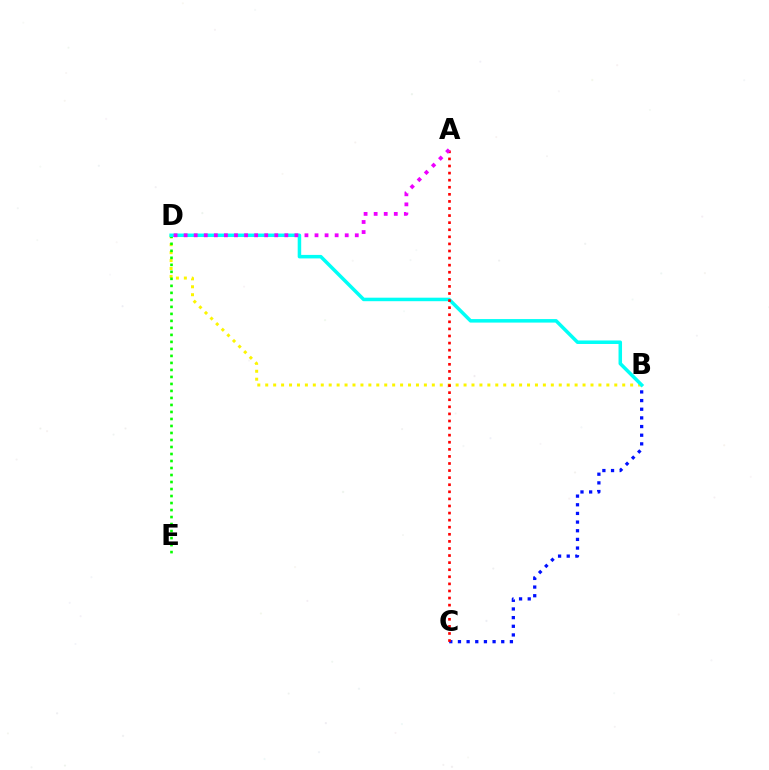{('B', 'D'): [{'color': '#fcf500', 'line_style': 'dotted', 'thickness': 2.16}, {'color': '#00fff6', 'line_style': 'solid', 'thickness': 2.53}], ('D', 'E'): [{'color': '#08ff00', 'line_style': 'dotted', 'thickness': 1.9}], ('B', 'C'): [{'color': '#0010ff', 'line_style': 'dotted', 'thickness': 2.35}], ('A', 'C'): [{'color': '#ff0000', 'line_style': 'dotted', 'thickness': 1.92}], ('A', 'D'): [{'color': '#ee00ff', 'line_style': 'dotted', 'thickness': 2.73}]}